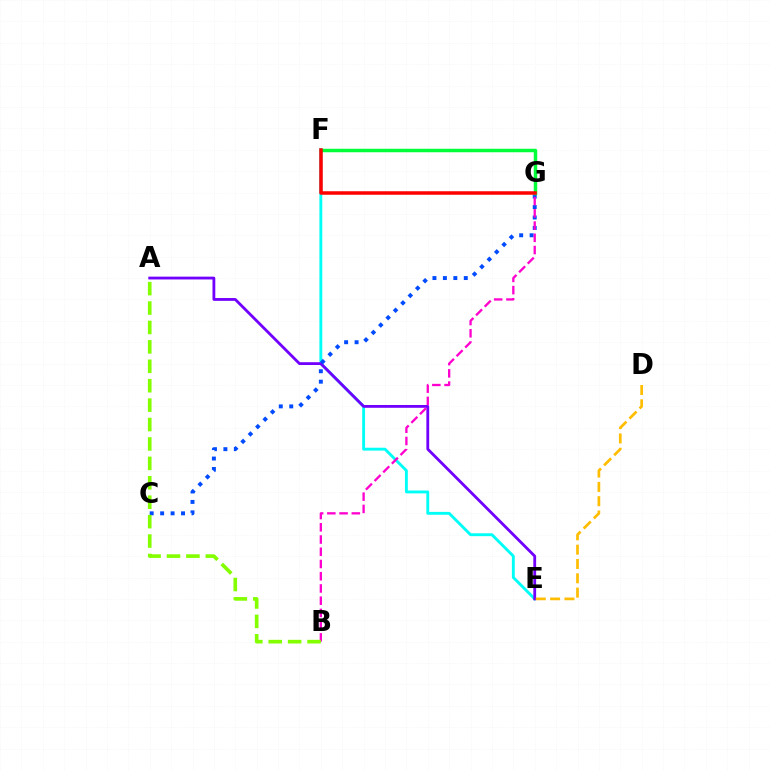{('E', 'F'): [{'color': '#00fff6', 'line_style': 'solid', 'thickness': 2.07}], ('A', 'E'): [{'color': '#7200ff', 'line_style': 'solid', 'thickness': 2.02}], ('C', 'G'): [{'color': '#004bff', 'line_style': 'dotted', 'thickness': 2.84}], ('D', 'E'): [{'color': '#ffbd00', 'line_style': 'dashed', 'thickness': 1.95}], ('B', 'G'): [{'color': '#ff00cf', 'line_style': 'dashed', 'thickness': 1.66}], ('F', 'G'): [{'color': '#00ff39', 'line_style': 'solid', 'thickness': 2.51}, {'color': '#ff0000', 'line_style': 'solid', 'thickness': 2.53}], ('A', 'B'): [{'color': '#84ff00', 'line_style': 'dashed', 'thickness': 2.64}]}